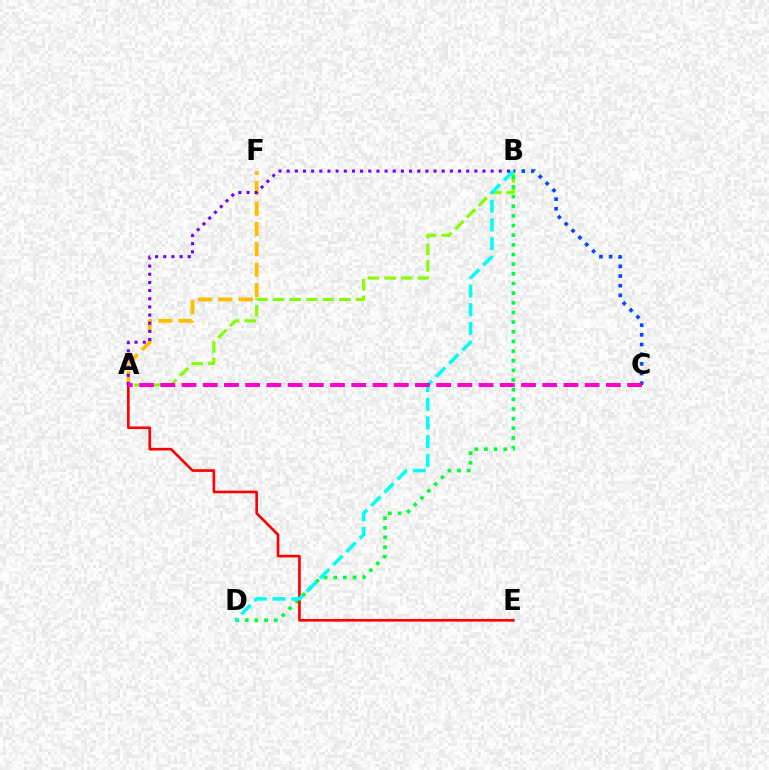{('A', 'B'): [{'color': '#84ff00', 'line_style': 'dashed', 'thickness': 2.26}, {'color': '#7200ff', 'line_style': 'dotted', 'thickness': 2.22}], ('B', 'D'): [{'color': '#00ff39', 'line_style': 'dotted', 'thickness': 2.62}, {'color': '#00fff6', 'line_style': 'dashed', 'thickness': 2.54}], ('A', 'E'): [{'color': '#ff0000', 'line_style': 'solid', 'thickness': 1.91}], ('B', 'C'): [{'color': '#004bff', 'line_style': 'dotted', 'thickness': 2.63}], ('A', 'F'): [{'color': '#ffbd00', 'line_style': 'dashed', 'thickness': 2.77}], ('A', 'C'): [{'color': '#ff00cf', 'line_style': 'dashed', 'thickness': 2.88}]}